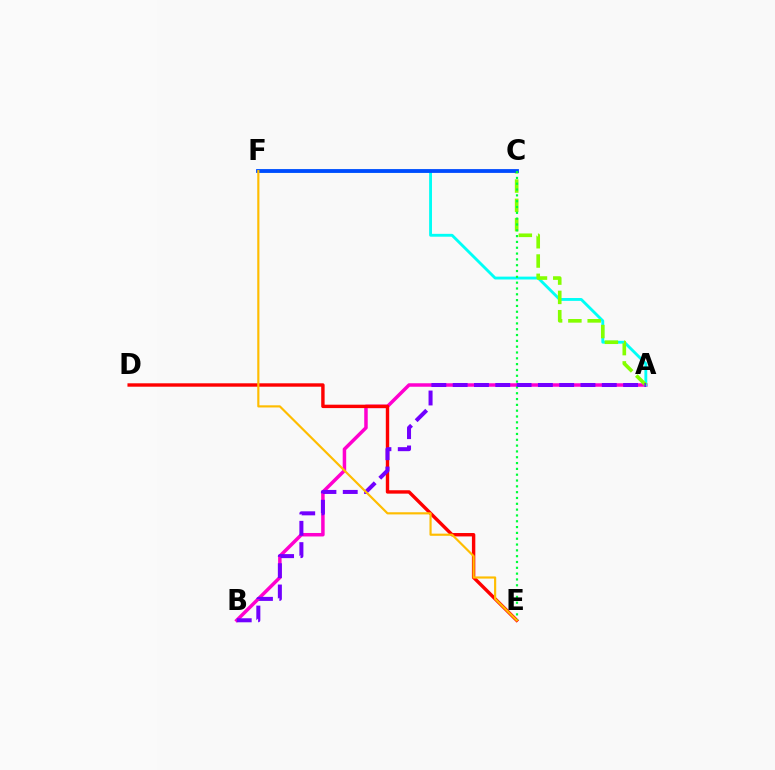{('A', 'B'): [{'color': '#ff00cf', 'line_style': 'solid', 'thickness': 2.51}, {'color': '#7200ff', 'line_style': 'dashed', 'thickness': 2.89}], ('A', 'F'): [{'color': '#00fff6', 'line_style': 'solid', 'thickness': 2.06}], ('A', 'C'): [{'color': '#84ff00', 'line_style': 'dashed', 'thickness': 2.62}], ('C', 'F'): [{'color': '#004bff', 'line_style': 'solid', 'thickness': 2.74}], ('D', 'E'): [{'color': '#ff0000', 'line_style': 'solid', 'thickness': 2.45}], ('C', 'E'): [{'color': '#00ff39', 'line_style': 'dotted', 'thickness': 1.58}], ('E', 'F'): [{'color': '#ffbd00', 'line_style': 'solid', 'thickness': 1.56}]}